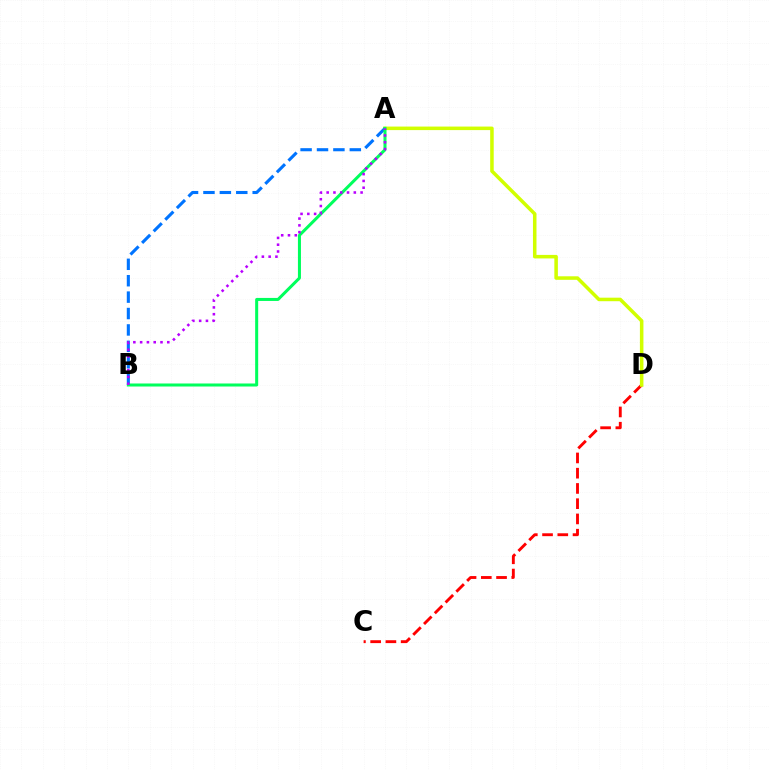{('C', 'D'): [{'color': '#ff0000', 'line_style': 'dashed', 'thickness': 2.07}], ('A', 'D'): [{'color': '#d1ff00', 'line_style': 'solid', 'thickness': 2.54}], ('A', 'B'): [{'color': '#0074ff', 'line_style': 'dashed', 'thickness': 2.23}, {'color': '#00ff5c', 'line_style': 'solid', 'thickness': 2.18}, {'color': '#b900ff', 'line_style': 'dotted', 'thickness': 1.84}]}